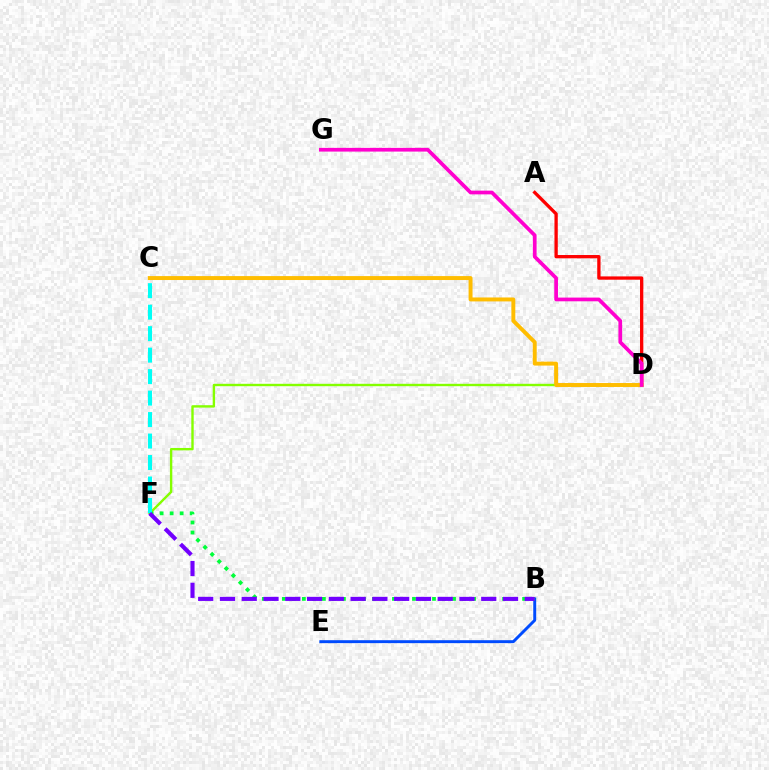{('D', 'F'): [{'color': '#84ff00', 'line_style': 'solid', 'thickness': 1.72}], ('A', 'D'): [{'color': '#ff0000', 'line_style': 'solid', 'thickness': 2.37}], ('B', 'E'): [{'color': '#004bff', 'line_style': 'solid', 'thickness': 2.11}], ('C', 'D'): [{'color': '#ffbd00', 'line_style': 'solid', 'thickness': 2.84}], ('B', 'F'): [{'color': '#00ff39', 'line_style': 'dotted', 'thickness': 2.72}, {'color': '#7200ff', 'line_style': 'dashed', 'thickness': 2.96}], ('C', 'F'): [{'color': '#00fff6', 'line_style': 'dashed', 'thickness': 2.92}], ('D', 'G'): [{'color': '#ff00cf', 'line_style': 'solid', 'thickness': 2.68}]}